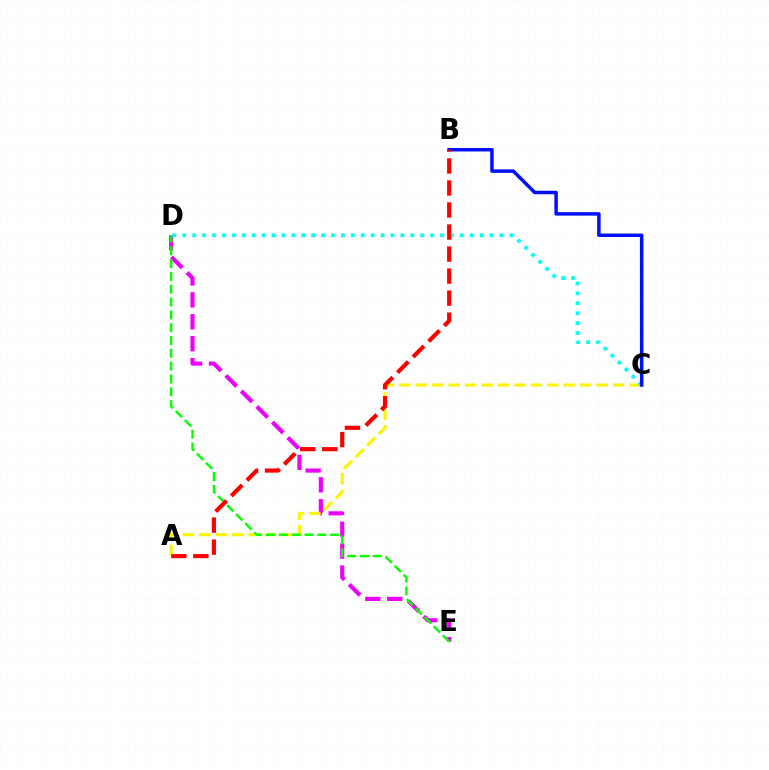{('D', 'E'): [{'color': '#ee00ff', 'line_style': 'dashed', 'thickness': 2.98}, {'color': '#08ff00', 'line_style': 'dashed', 'thickness': 1.74}], ('A', 'C'): [{'color': '#fcf500', 'line_style': 'dashed', 'thickness': 2.23}], ('C', 'D'): [{'color': '#00fff6', 'line_style': 'dotted', 'thickness': 2.69}], ('B', 'C'): [{'color': '#0010ff', 'line_style': 'solid', 'thickness': 2.51}], ('A', 'B'): [{'color': '#ff0000', 'line_style': 'dashed', 'thickness': 2.99}]}